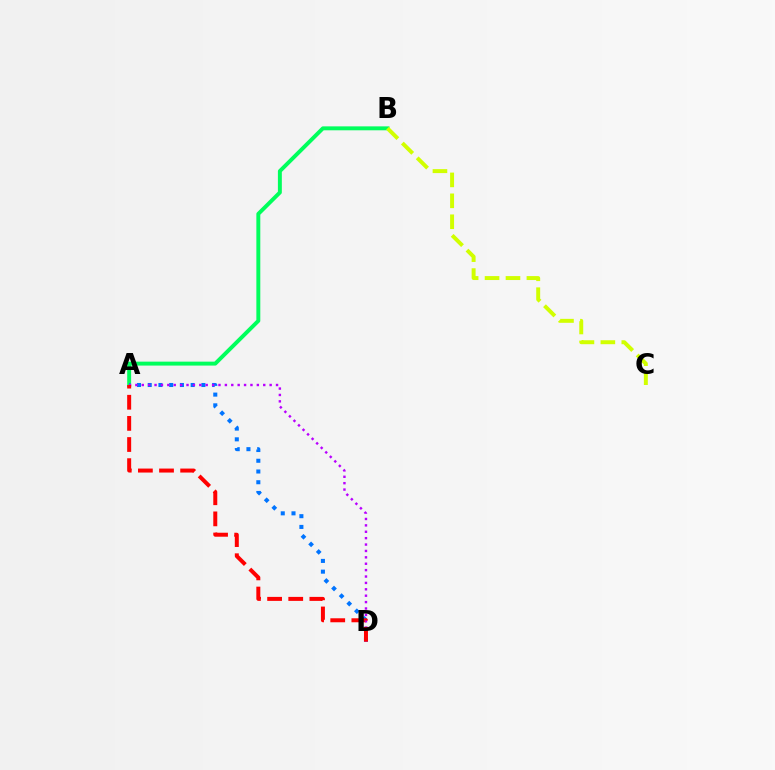{('A', 'B'): [{'color': '#00ff5c', 'line_style': 'solid', 'thickness': 2.83}], ('A', 'D'): [{'color': '#0074ff', 'line_style': 'dotted', 'thickness': 2.92}, {'color': '#b900ff', 'line_style': 'dotted', 'thickness': 1.74}, {'color': '#ff0000', 'line_style': 'dashed', 'thickness': 2.87}], ('B', 'C'): [{'color': '#d1ff00', 'line_style': 'dashed', 'thickness': 2.84}]}